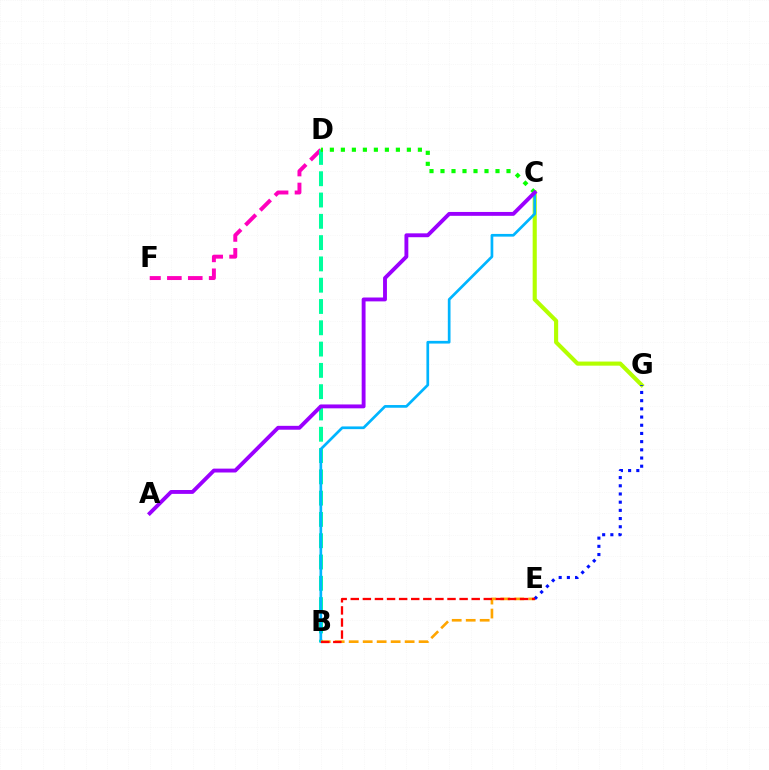{('D', 'F'): [{'color': '#ff00bd', 'line_style': 'dashed', 'thickness': 2.84}], ('B', 'D'): [{'color': '#00ff9d', 'line_style': 'dashed', 'thickness': 2.89}], ('C', 'G'): [{'color': '#b3ff00', 'line_style': 'solid', 'thickness': 2.96}], ('B', 'C'): [{'color': '#00b5ff', 'line_style': 'solid', 'thickness': 1.95}], ('C', 'D'): [{'color': '#08ff00', 'line_style': 'dotted', 'thickness': 2.99}], ('A', 'C'): [{'color': '#9b00ff', 'line_style': 'solid', 'thickness': 2.79}], ('B', 'E'): [{'color': '#ffa500', 'line_style': 'dashed', 'thickness': 1.9}, {'color': '#ff0000', 'line_style': 'dashed', 'thickness': 1.64}], ('E', 'G'): [{'color': '#0010ff', 'line_style': 'dotted', 'thickness': 2.23}]}